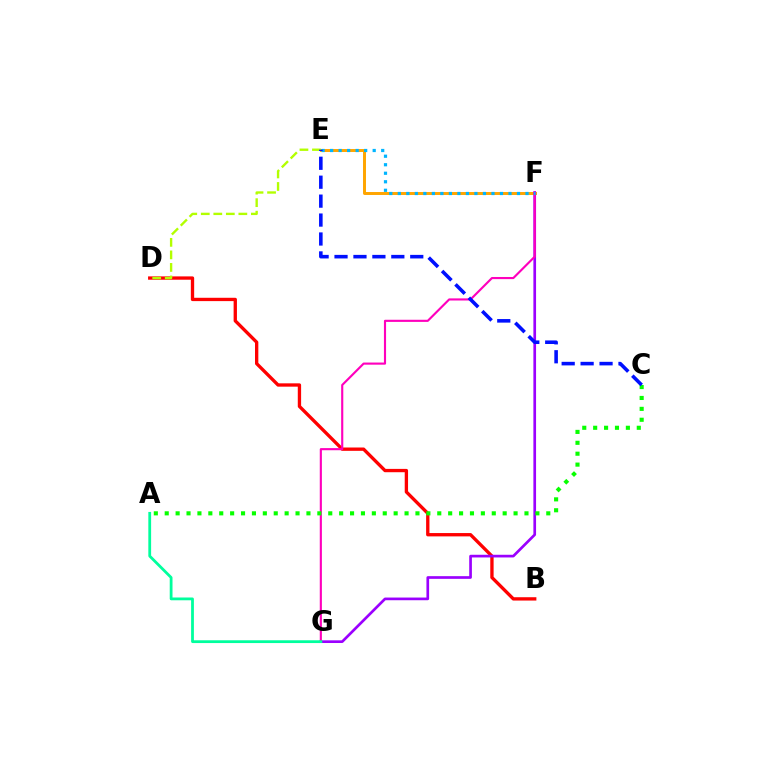{('B', 'D'): [{'color': '#ff0000', 'line_style': 'solid', 'thickness': 2.4}], ('E', 'F'): [{'color': '#ffa500', 'line_style': 'solid', 'thickness': 2.13}, {'color': '#00b5ff', 'line_style': 'dotted', 'thickness': 2.31}], ('F', 'G'): [{'color': '#9b00ff', 'line_style': 'solid', 'thickness': 1.93}, {'color': '#ff00bd', 'line_style': 'solid', 'thickness': 1.54}], ('A', 'G'): [{'color': '#00ff9d', 'line_style': 'solid', 'thickness': 2.01}], ('D', 'E'): [{'color': '#b3ff00', 'line_style': 'dashed', 'thickness': 1.7}], ('A', 'C'): [{'color': '#08ff00', 'line_style': 'dotted', 'thickness': 2.96}], ('C', 'E'): [{'color': '#0010ff', 'line_style': 'dashed', 'thickness': 2.57}]}